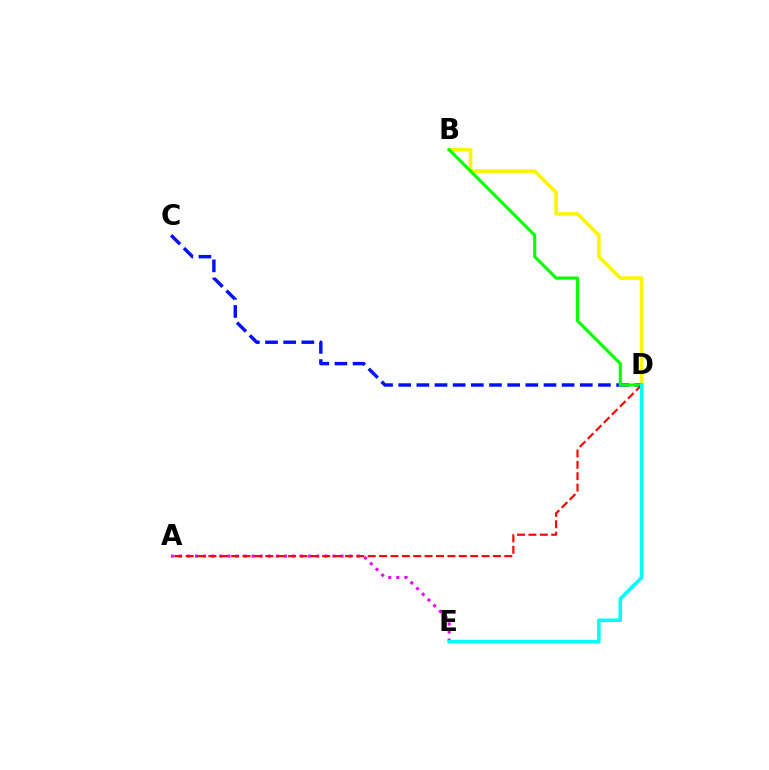{('B', 'D'): [{'color': '#fcf500', 'line_style': 'solid', 'thickness': 2.58}, {'color': '#08ff00', 'line_style': 'solid', 'thickness': 2.25}], ('C', 'D'): [{'color': '#0010ff', 'line_style': 'dashed', 'thickness': 2.47}], ('A', 'E'): [{'color': '#ee00ff', 'line_style': 'dotted', 'thickness': 2.2}], ('A', 'D'): [{'color': '#ff0000', 'line_style': 'dashed', 'thickness': 1.55}], ('D', 'E'): [{'color': '#00fff6', 'line_style': 'solid', 'thickness': 2.56}]}